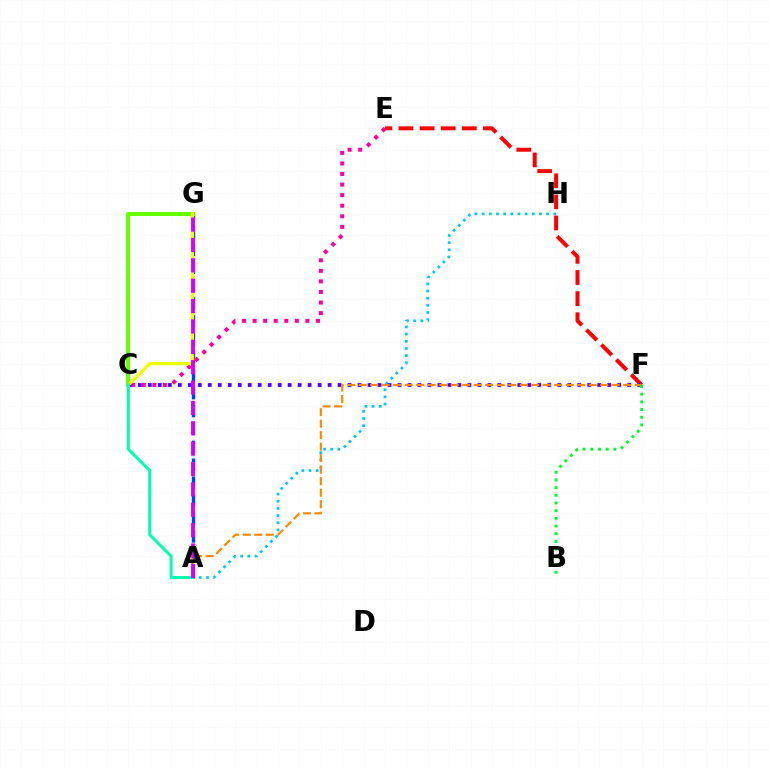{('A', 'H'): [{'color': '#00c7ff', 'line_style': 'dotted', 'thickness': 1.95}], ('A', 'G'): [{'color': '#003fff', 'line_style': 'dashed', 'thickness': 2.43}, {'color': '#d600ff', 'line_style': 'dashed', 'thickness': 2.77}], ('E', 'F'): [{'color': '#ff0000', 'line_style': 'dashed', 'thickness': 2.87}], ('C', 'E'): [{'color': '#ff00a0', 'line_style': 'dotted', 'thickness': 2.87}], ('C', 'F'): [{'color': '#4f00ff', 'line_style': 'dotted', 'thickness': 2.71}], ('A', 'F'): [{'color': '#ff8800', 'line_style': 'dashed', 'thickness': 1.56}], ('C', 'G'): [{'color': '#66ff00', 'line_style': 'solid', 'thickness': 2.88}, {'color': '#eeff00', 'line_style': 'solid', 'thickness': 2.29}], ('B', 'F'): [{'color': '#00ff27', 'line_style': 'dotted', 'thickness': 2.09}], ('A', 'C'): [{'color': '#00ffaf', 'line_style': 'solid', 'thickness': 2.16}]}